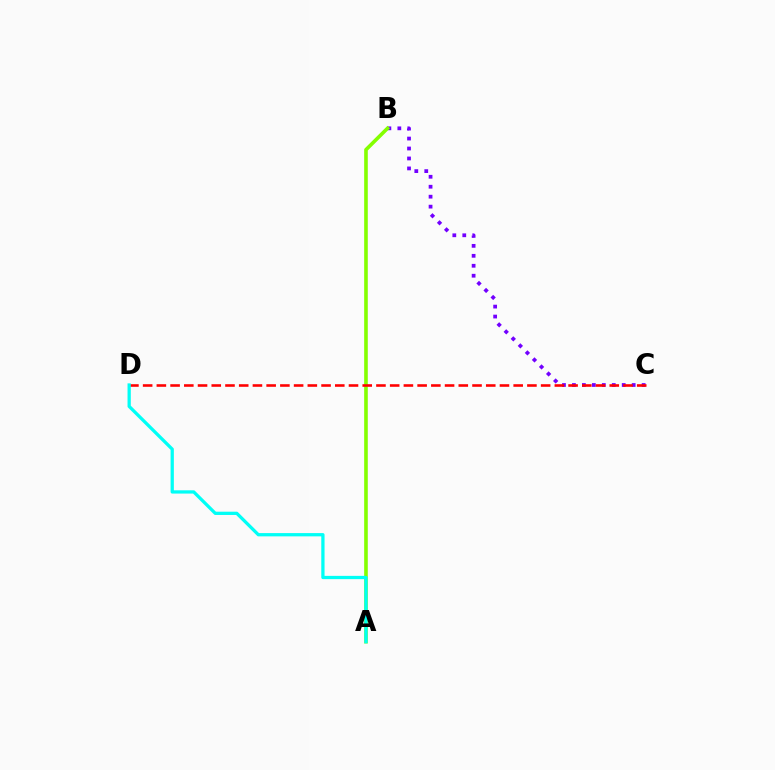{('B', 'C'): [{'color': '#7200ff', 'line_style': 'dotted', 'thickness': 2.71}], ('A', 'B'): [{'color': '#84ff00', 'line_style': 'solid', 'thickness': 2.61}], ('C', 'D'): [{'color': '#ff0000', 'line_style': 'dashed', 'thickness': 1.86}], ('A', 'D'): [{'color': '#00fff6', 'line_style': 'solid', 'thickness': 2.35}]}